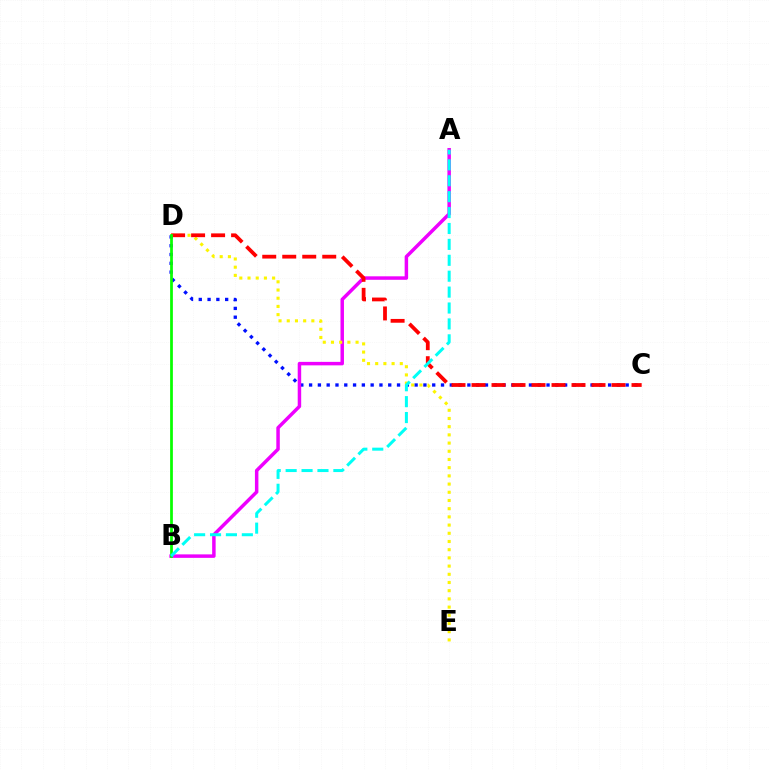{('C', 'D'): [{'color': '#0010ff', 'line_style': 'dotted', 'thickness': 2.39}, {'color': '#ff0000', 'line_style': 'dashed', 'thickness': 2.72}], ('A', 'B'): [{'color': '#ee00ff', 'line_style': 'solid', 'thickness': 2.5}, {'color': '#00fff6', 'line_style': 'dashed', 'thickness': 2.16}], ('D', 'E'): [{'color': '#fcf500', 'line_style': 'dotted', 'thickness': 2.23}], ('B', 'D'): [{'color': '#08ff00', 'line_style': 'solid', 'thickness': 1.98}]}